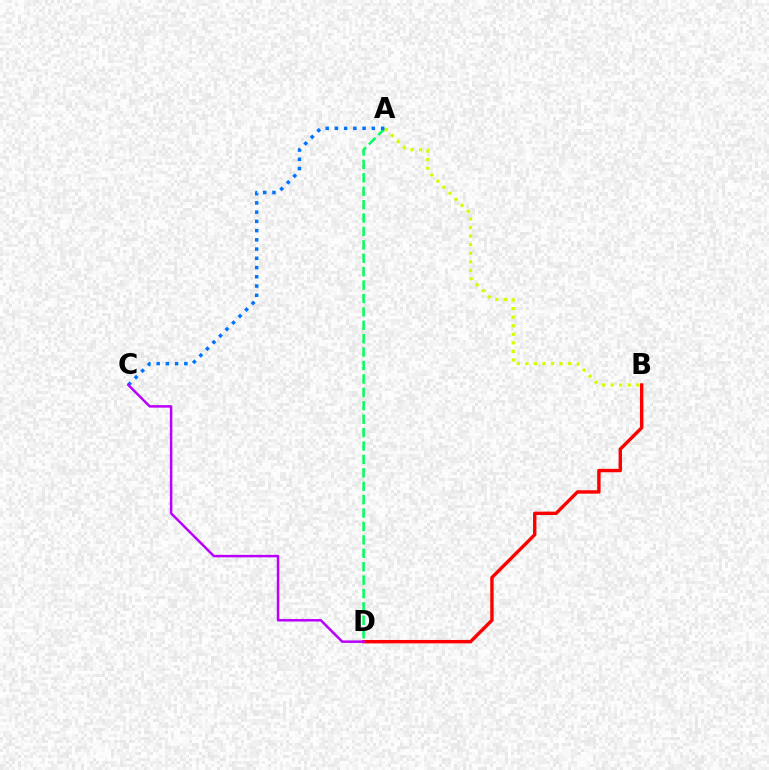{('A', 'D'): [{'color': '#00ff5c', 'line_style': 'dashed', 'thickness': 1.82}], ('A', 'B'): [{'color': '#d1ff00', 'line_style': 'dotted', 'thickness': 2.33}], ('A', 'C'): [{'color': '#0074ff', 'line_style': 'dotted', 'thickness': 2.51}], ('B', 'D'): [{'color': '#ff0000', 'line_style': 'solid', 'thickness': 2.45}], ('C', 'D'): [{'color': '#b900ff', 'line_style': 'solid', 'thickness': 1.79}]}